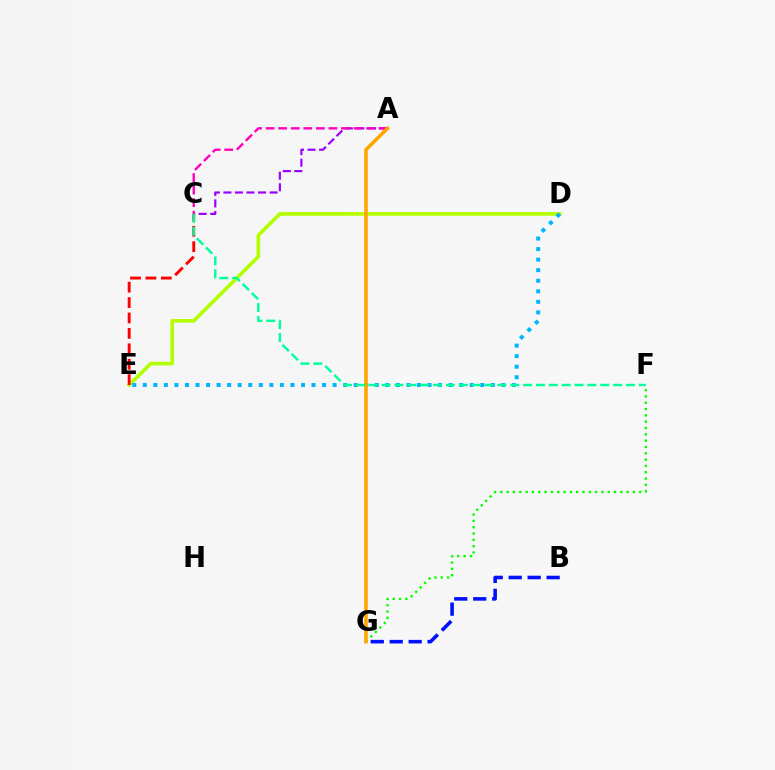{('D', 'E'): [{'color': '#b3ff00', 'line_style': 'solid', 'thickness': 2.61}, {'color': '#00b5ff', 'line_style': 'dotted', 'thickness': 2.87}], ('B', 'G'): [{'color': '#0010ff', 'line_style': 'dashed', 'thickness': 2.57}], ('C', 'E'): [{'color': '#ff0000', 'line_style': 'dashed', 'thickness': 2.09}], ('A', 'C'): [{'color': '#9b00ff', 'line_style': 'dashed', 'thickness': 1.57}, {'color': '#ff00bd', 'line_style': 'dashed', 'thickness': 1.71}], ('F', 'G'): [{'color': '#08ff00', 'line_style': 'dotted', 'thickness': 1.72}], ('A', 'G'): [{'color': '#ffa500', 'line_style': 'solid', 'thickness': 2.59}], ('C', 'F'): [{'color': '#00ff9d', 'line_style': 'dashed', 'thickness': 1.75}]}